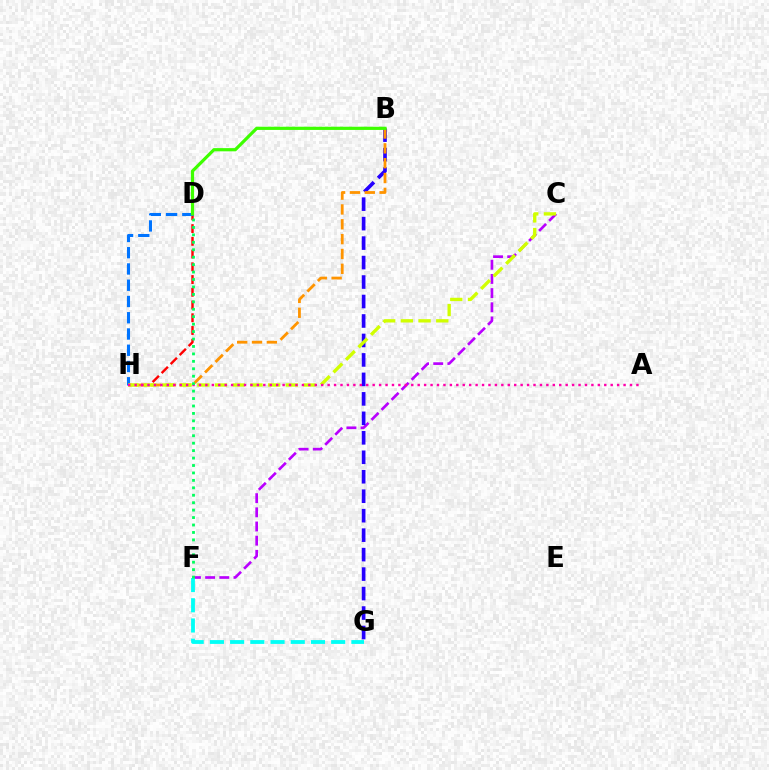{('D', 'H'): [{'color': '#ff0000', 'line_style': 'dashed', 'thickness': 1.73}, {'color': '#0074ff', 'line_style': 'dashed', 'thickness': 2.21}], ('C', 'F'): [{'color': '#b900ff', 'line_style': 'dashed', 'thickness': 1.93}], ('B', 'G'): [{'color': '#2500ff', 'line_style': 'dashed', 'thickness': 2.65}], ('B', 'H'): [{'color': '#ff9400', 'line_style': 'dashed', 'thickness': 2.02}], ('C', 'H'): [{'color': '#d1ff00', 'line_style': 'dashed', 'thickness': 2.4}], ('F', 'G'): [{'color': '#00fff6', 'line_style': 'dashed', 'thickness': 2.75}], ('A', 'H'): [{'color': '#ff00ac', 'line_style': 'dotted', 'thickness': 1.75}], ('B', 'D'): [{'color': '#3dff00', 'line_style': 'solid', 'thickness': 2.31}], ('D', 'F'): [{'color': '#00ff5c', 'line_style': 'dotted', 'thickness': 2.02}]}